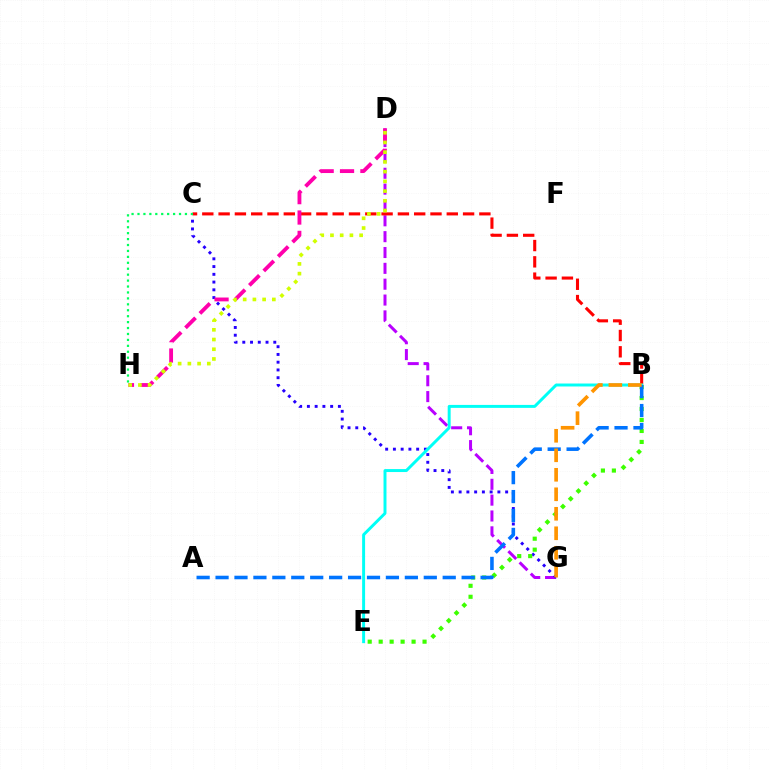{('D', 'G'): [{'color': '#b900ff', 'line_style': 'dashed', 'thickness': 2.15}], ('C', 'G'): [{'color': '#2500ff', 'line_style': 'dotted', 'thickness': 2.11}], ('B', 'C'): [{'color': '#ff0000', 'line_style': 'dashed', 'thickness': 2.21}], ('B', 'E'): [{'color': '#3dff00', 'line_style': 'dotted', 'thickness': 2.98}, {'color': '#00fff6', 'line_style': 'solid', 'thickness': 2.13}], ('A', 'B'): [{'color': '#0074ff', 'line_style': 'dashed', 'thickness': 2.57}], ('D', 'H'): [{'color': '#ff00ac', 'line_style': 'dashed', 'thickness': 2.77}, {'color': '#d1ff00', 'line_style': 'dotted', 'thickness': 2.64}], ('C', 'H'): [{'color': '#00ff5c', 'line_style': 'dotted', 'thickness': 1.61}], ('B', 'G'): [{'color': '#ff9400', 'line_style': 'dashed', 'thickness': 2.65}]}